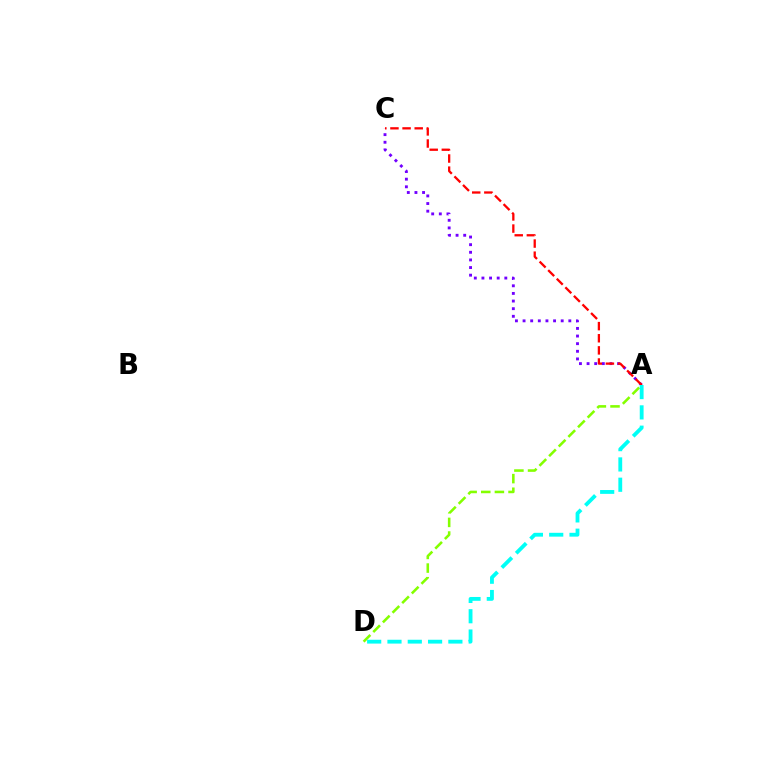{('A', 'D'): [{'color': '#84ff00', 'line_style': 'dashed', 'thickness': 1.85}, {'color': '#00fff6', 'line_style': 'dashed', 'thickness': 2.76}], ('A', 'C'): [{'color': '#7200ff', 'line_style': 'dotted', 'thickness': 2.07}, {'color': '#ff0000', 'line_style': 'dashed', 'thickness': 1.65}]}